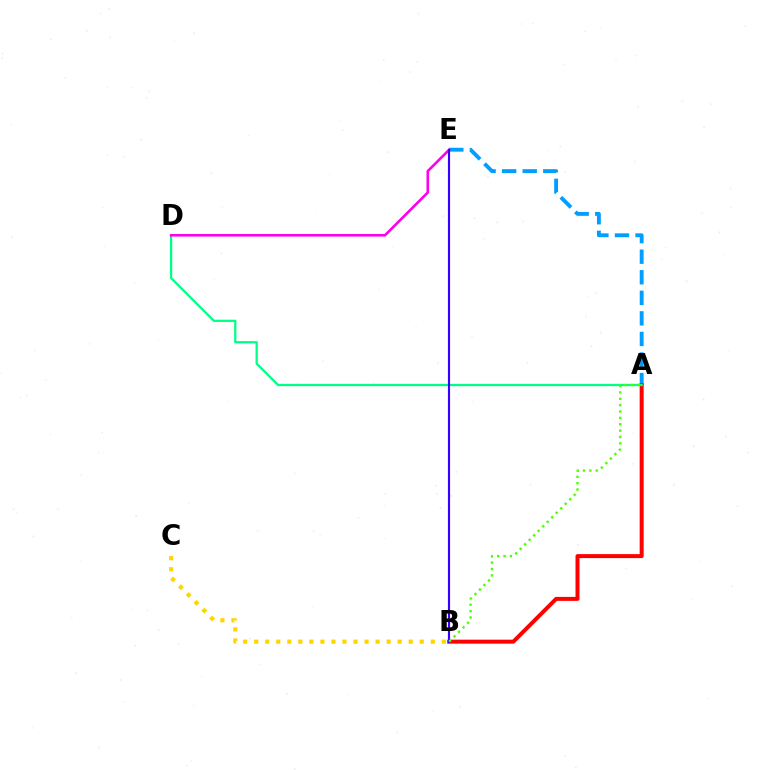{('A', 'E'): [{'color': '#009eff', 'line_style': 'dashed', 'thickness': 2.79}], ('A', 'B'): [{'color': '#ff0000', 'line_style': 'solid', 'thickness': 2.87}, {'color': '#4fff00', 'line_style': 'dotted', 'thickness': 1.73}], ('A', 'D'): [{'color': '#00ff86', 'line_style': 'solid', 'thickness': 1.62}], ('D', 'E'): [{'color': '#ff00ed', 'line_style': 'solid', 'thickness': 1.87}], ('B', 'E'): [{'color': '#3700ff', 'line_style': 'solid', 'thickness': 1.55}], ('B', 'C'): [{'color': '#ffd500', 'line_style': 'dotted', 'thickness': 3.0}]}